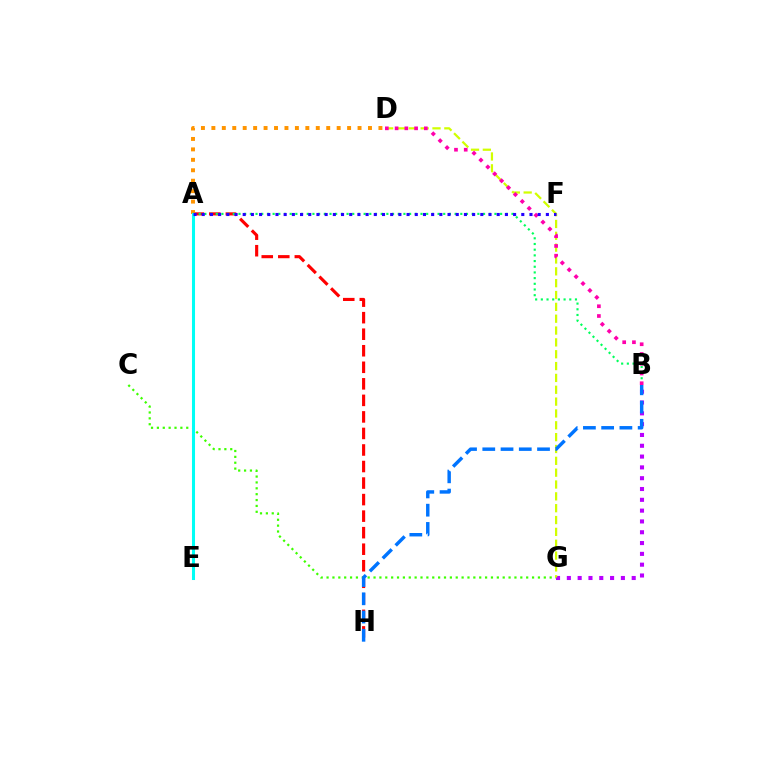{('A', 'H'): [{'color': '#ff0000', 'line_style': 'dashed', 'thickness': 2.25}], ('C', 'G'): [{'color': '#3dff00', 'line_style': 'dotted', 'thickness': 1.6}], ('A', 'D'): [{'color': '#ff9400', 'line_style': 'dotted', 'thickness': 2.84}], ('A', 'B'): [{'color': '#00ff5c', 'line_style': 'dotted', 'thickness': 1.55}], ('A', 'E'): [{'color': '#00fff6', 'line_style': 'solid', 'thickness': 2.19}], ('B', 'G'): [{'color': '#b900ff', 'line_style': 'dotted', 'thickness': 2.94}], ('D', 'G'): [{'color': '#d1ff00', 'line_style': 'dashed', 'thickness': 1.61}], ('B', 'D'): [{'color': '#ff00ac', 'line_style': 'dotted', 'thickness': 2.65}], ('B', 'H'): [{'color': '#0074ff', 'line_style': 'dashed', 'thickness': 2.48}], ('A', 'F'): [{'color': '#2500ff', 'line_style': 'dotted', 'thickness': 2.23}]}